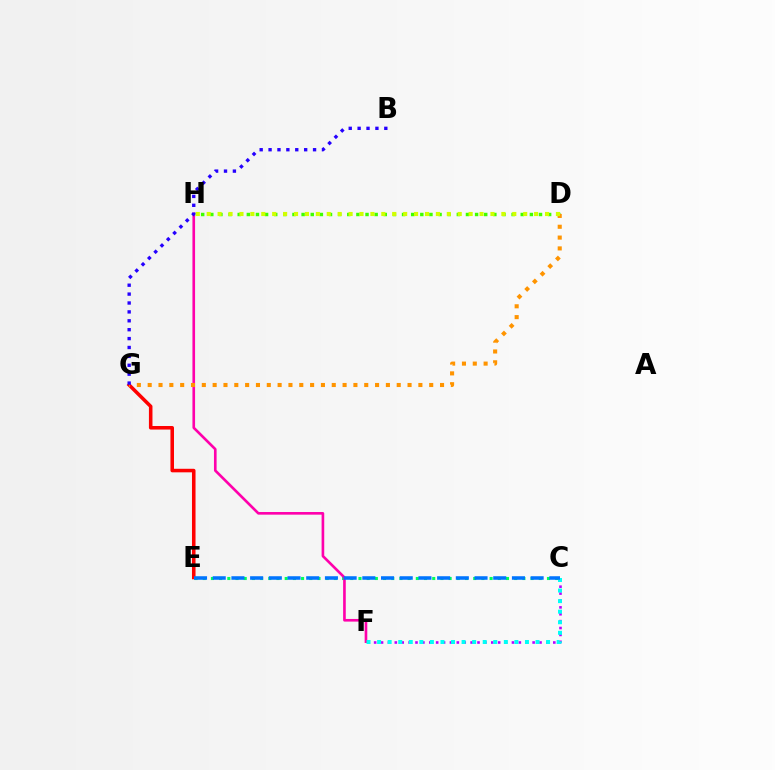{('E', 'G'): [{'color': '#ff0000', 'line_style': 'solid', 'thickness': 2.55}], ('D', 'H'): [{'color': '#3dff00', 'line_style': 'dotted', 'thickness': 2.48}, {'color': '#d1ff00', 'line_style': 'dotted', 'thickness': 2.97}], ('C', 'E'): [{'color': '#00ff5c', 'line_style': 'dotted', 'thickness': 2.23}, {'color': '#0074ff', 'line_style': 'dashed', 'thickness': 2.54}], ('C', 'F'): [{'color': '#b900ff', 'line_style': 'dotted', 'thickness': 1.87}, {'color': '#00fff6', 'line_style': 'dotted', 'thickness': 2.87}], ('F', 'H'): [{'color': '#ff00ac', 'line_style': 'solid', 'thickness': 1.9}], ('D', 'G'): [{'color': '#ff9400', 'line_style': 'dotted', 'thickness': 2.94}], ('B', 'G'): [{'color': '#2500ff', 'line_style': 'dotted', 'thickness': 2.42}]}